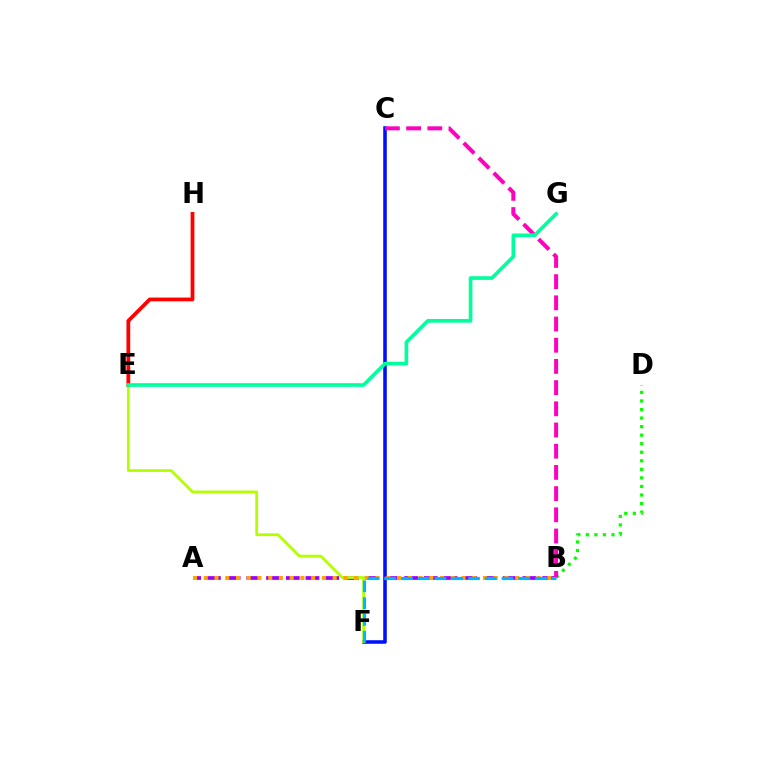{('B', 'D'): [{'color': '#08ff00', 'line_style': 'dotted', 'thickness': 2.32}], ('C', 'F'): [{'color': '#0010ff', 'line_style': 'solid', 'thickness': 2.56}], ('A', 'B'): [{'color': '#9b00ff', 'line_style': 'dashed', 'thickness': 2.68}, {'color': '#ffa500', 'line_style': 'dotted', 'thickness': 2.92}], ('E', 'F'): [{'color': '#b3ff00', 'line_style': 'solid', 'thickness': 2.0}], ('E', 'H'): [{'color': '#ff0000', 'line_style': 'solid', 'thickness': 2.71}], ('B', 'C'): [{'color': '#ff00bd', 'line_style': 'dashed', 'thickness': 2.88}], ('B', 'F'): [{'color': '#00b5ff', 'line_style': 'dashed', 'thickness': 2.28}], ('E', 'G'): [{'color': '#00ff9d', 'line_style': 'solid', 'thickness': 2.63}]}